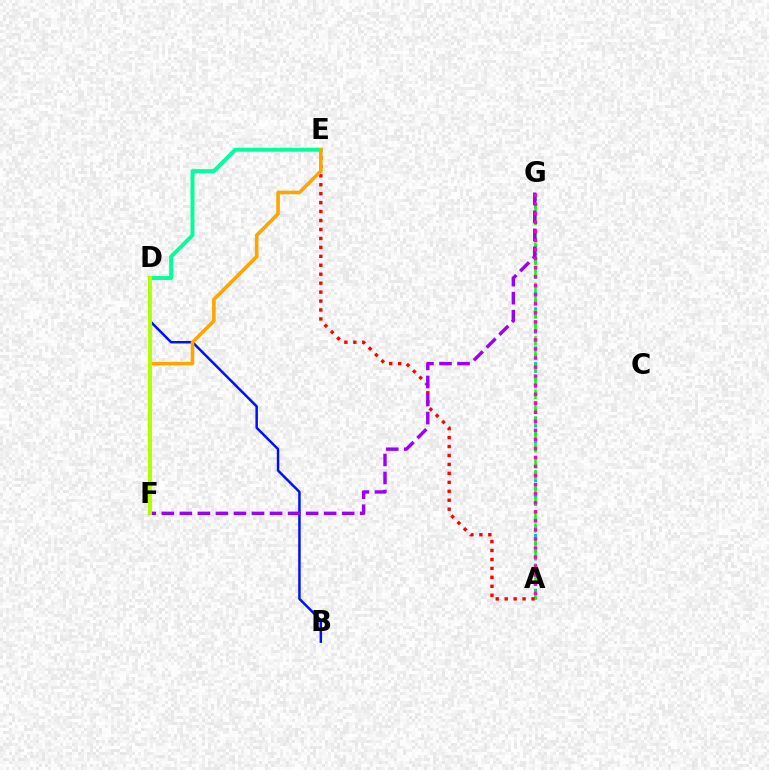{('D', 'E'): [{'color': '#00ff9d', 'line_style': 'solid', 'thickness': 2.81}], ('A', 'G'): [{'color': '#00b5ff', 'line_style': 'dotted', 'thickness': 2.12}, {'color': '#08ff00', 'line_style': 'dashed', 'thickness': 1.82}, {'color': '#ff00bd', 'line_style': 'dotted', 'thickness': 2.46}], ('A', 'E'): [{'color': '#ff0000', 'line_style': 'dotted', 'thickness': 2.43}], ('B', 'D'): [{'color': '#0010ff', 'line_style': 'solid', 'thickness': 1.79}], ('F', 'G'): [{'color': '#9b00ff', 'line_style': 'dashed', 'thickness': 2.45}], ('E', 'F'): [{'color': '#ffa500', 'line_style': 'solid', 'thickness': 2.59}], ('D', 'F'): [{'color': '#b3ff00', 'line_style': 'solid', 'thickness': 2.77}]}